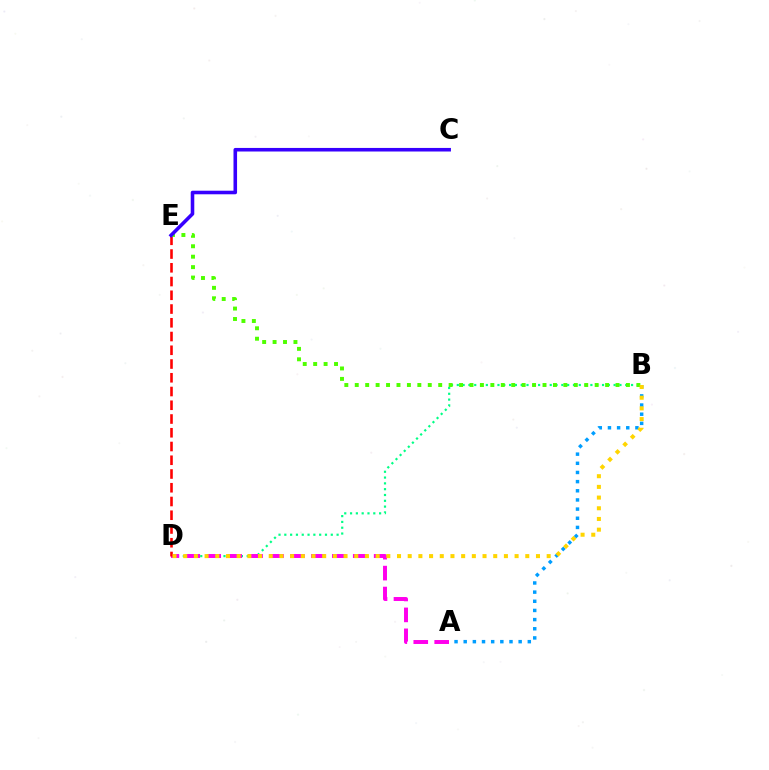{('B', 'D'): [{'color': '#00ff86', 'line_style': 'dotted', 'thickness': 1.58}, {'color': '#ffd500', 'line_style': 'dotted', 'thickness': 2.9}], ('A', 'D'): [{'color': '#ff00ed', 'line_style': 'dashed', 'thickness': 2.84}], ('A', 'B'): [{'color': '#009eff', 'line_style': 'dotted', 'thickness': 2.49}], ('D', 'E'): [{'color': '#ff0000', 'line_style': 'dashed', 'thickness': 1.87}], ('B', 'E'): [{'color': '#4fff00', 'line_style': 'dotted', 'thickness': 2.83}], ('C', 'E'): [{'color': '#3700ff', 'line_style': 'solid', 'thickness': 2.57}]}